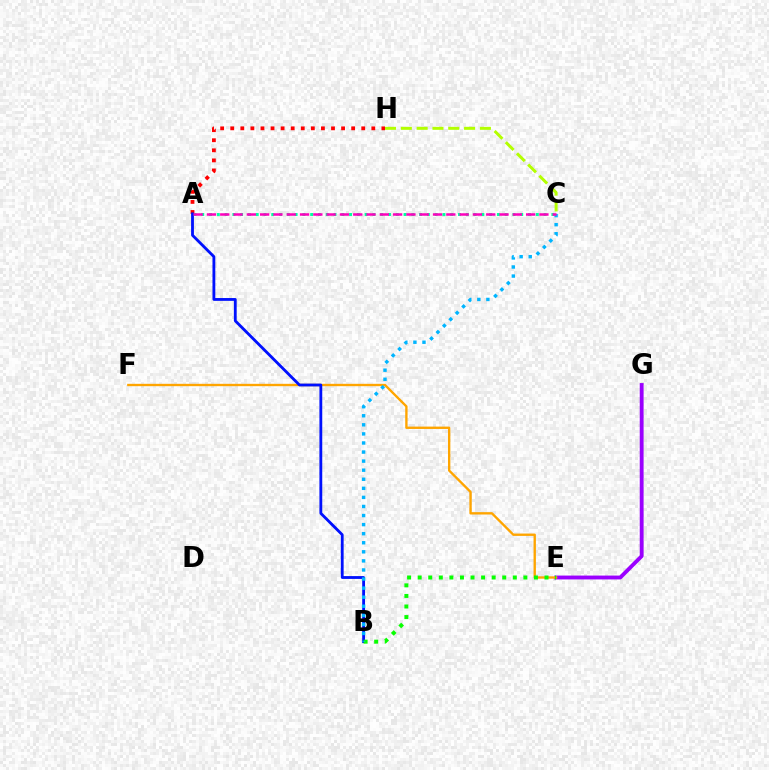{('E', 'G'): [{'color': '#9b00ff', 'line_style': 'solid', 'thickness': 2.78}], ('A', 'H'): [{'color': '#ff0000', 'line_style': 'dotted', 'thickness': 2.74}], ('E', 'F'): [{'color': '#ffa500', 'line_style': 'solid', 'thickness': 1.7}], ('A', 'C'): [{'color': '#00ff9d', 'line_style': 'dotted', 'thickness': 2.11}, {'color': '#ff00bd', 'line_style': 'dashed', 'thickness': 1.81}], ('A', 'B'): [{'color': '#0010ff', 'line_style': 'solid', 'thickness': 2.03}], ('B', 'E'): [{'color': '#08ff00', 'line_style': 'dotted', 'thickness': 2.87}], ('B', 'C'): [{'color': '#00b5ff', 'line_style': 'dotted', 'thickness': 2.46}], ('C', 'H'): [{'color': '#b3ff00', 'line_style': 'dashed', 'thickness': 2.15}]}